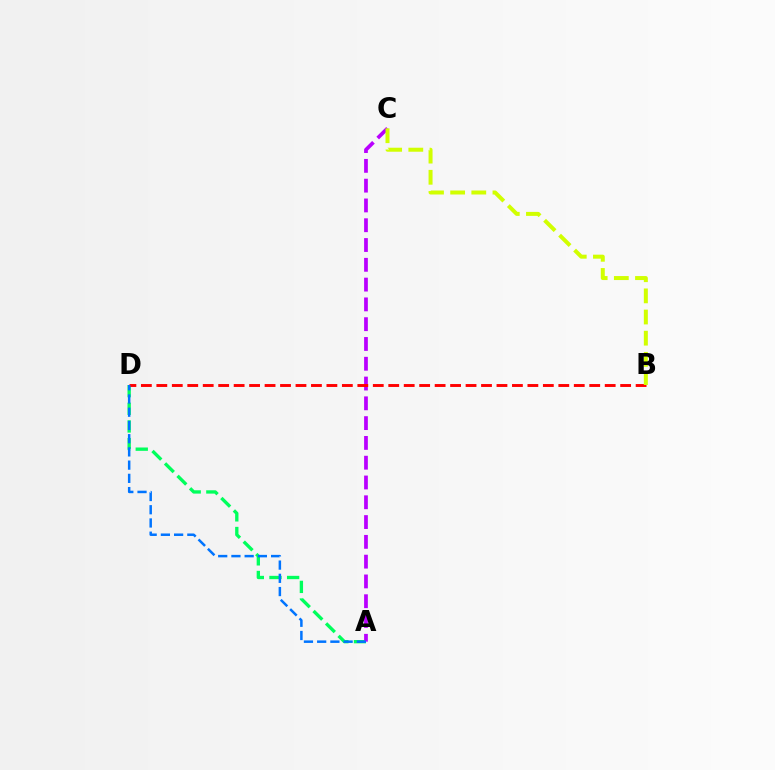{('A', 'D'): [{'color': '#00ff5c', 'line_style': 'dashed', 'thickness': 2.4}, {'color': '#0074ff', 'line_style': 'dashed', 'thickness': 1.8}], ('A', 'C'): [{'color': '#b900ff', 'line_style': 'dashed', 'thickness': 2.69}], ('B', 'D'): [{'color': '#ff0000', 'line_style': 'dashed', 'thickness': 2.1}], ('B', 'C'): [{'color': '#d1ff00', 'line_style': 'dashed', 'thickness': 2.87}]}